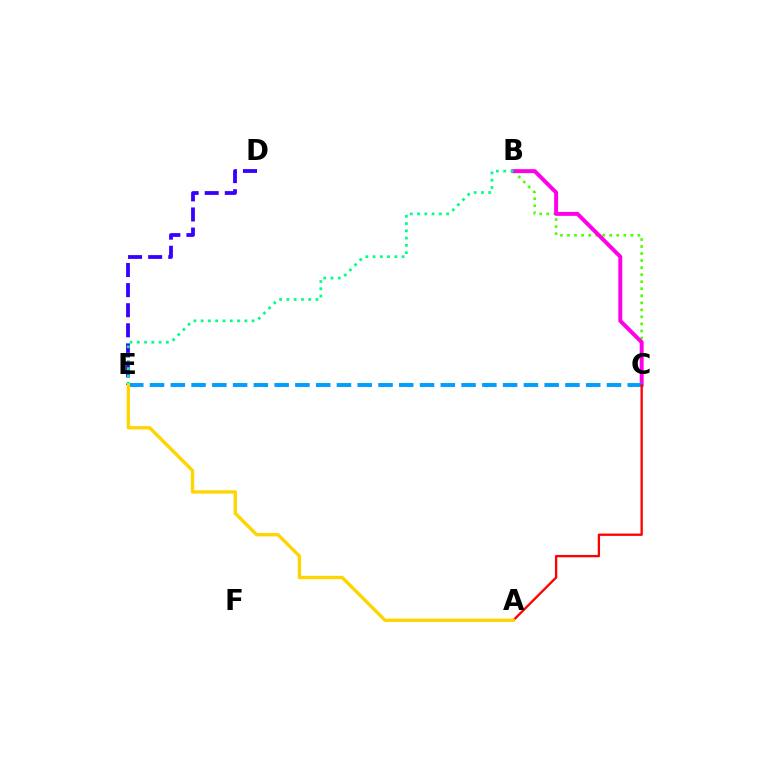{('B', 'C'): [{'color': '#4fff00', 'line_style': 'dotted', 'thickness': 1.91}, {'color': '#ff00ed', 'line_style': 'solid', 'thickness': 2.84}], ('D', 'E'): [{'color': '#3700ff', 'line_style': 'dashed', 'thickness': 2.73}], ('C', 'E'): [{'color': '#009eff', 'line_style': 'dashed', 'thickness': 2.82}], ('A', 'C'): [{'color': '#ff0000', 'line_style': 'solid', 'thickness': 1.67}], ('B', 'E'): [{'color': '#00ff86', 'line_style': 'dotted', 'thickness': 1.98}], ('A', 'E'): [{'color': '#ffd500', 'line_style': 'solid', 'thickness': 2.41}]}